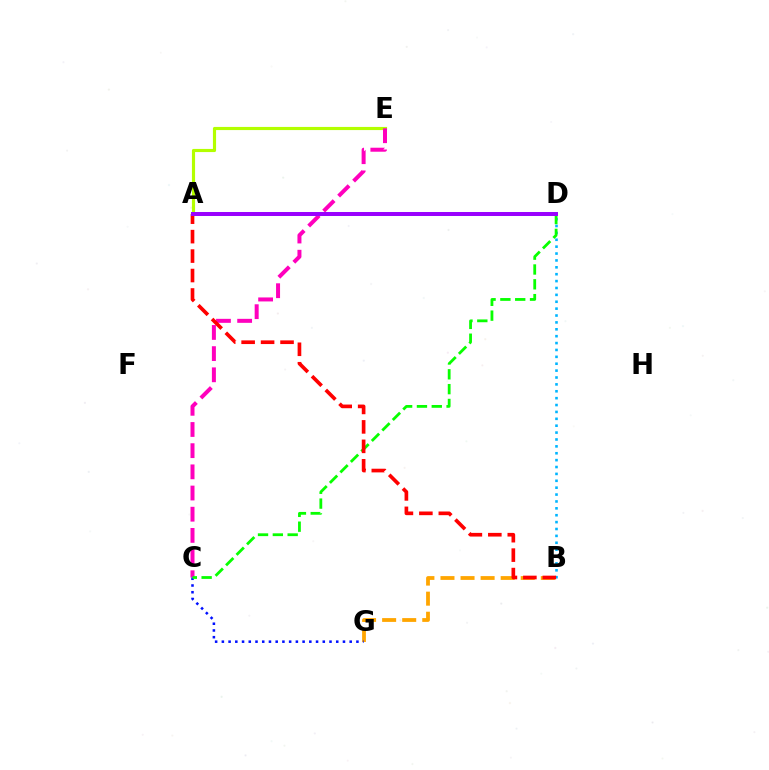{('A', 'E'): [{'color': '#b3ff00', 'line_style': 'solid', 'thickness': 2.27}], ('B', 'G'): [{'color': '#ffa500', 'line_style': 'dashed', 'thickness': 2.73}], ('C', 'E'): [{'color': '#ff00bd', 'line_style': 'dashed', 'thickness': 2.88}], ('C', 'G'): [{'color': '#0010ff', 'line_style': 'dotted', 'thickness': 1.83}], ('B', 'D'): [{'color': '#00b5ff', 'line_style': 'dotted', 'thickness': 1.87}], ('C', 'D'): [{'color': '#08ff00', 'line_style': 'dashed', 'thickness': 2.01}], ('A', 'D'): [{'color': '#00ff9d', 'line_style': 'solid', 'thickness': 2.89}, {'color': '#9b00ff', 'line_style': 'solid', 'thickness': 2.84}], ('A', 'B'): [{'color': '#ff0000', 'line_style': 'dashed', 'thickness': 2.64}]}